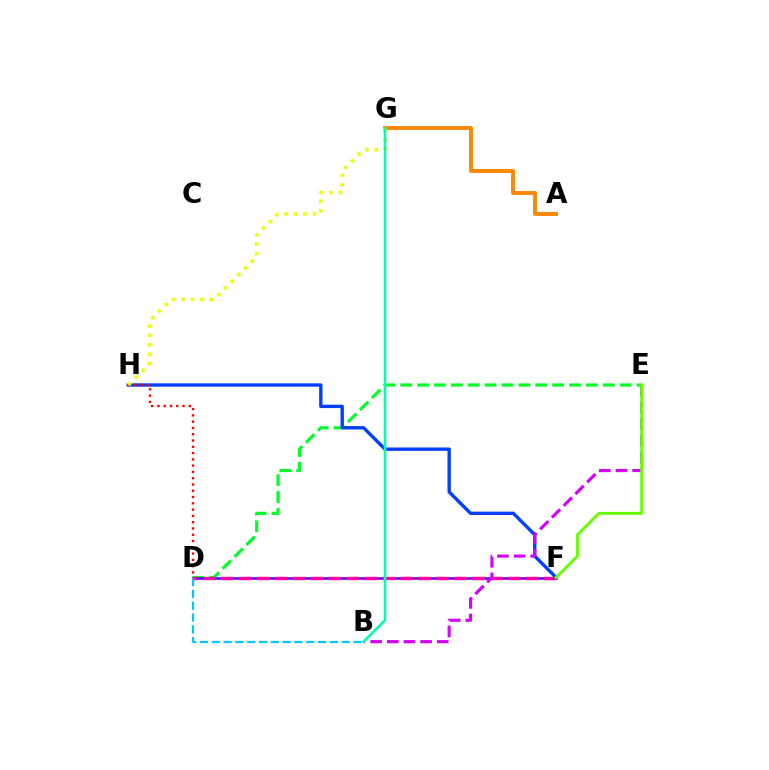{('D', 'E'): [{'color': '#00ff27', 'line_style': 'dashed', 'thickness': 2.29}], ('D', 'F'): [{'color': '#4f00ff', 'line_style': 'solid', 'thickness': 1.81}, {'color': '#ff00a0', 'line_style': 'dashed', 'thickness': 2.44}], ('F', 'H'): [{'color': '#003fff', 'line_style': 'solid', 'thickness': 2.42}], ('A', 'G'): [{'color': '#ff8800', 'line_style': 'solid', 'thickness': 2.82}], ('B', 'E'): [{'color': '#d600ff', 'line_style': 'dashed', 'thickness': 2.26}], ('B', 'D'): [{'color': '#00c7ff', 'line_style': 'dashed', 'thickness': 1.6}], ('D', 'H'): [{'color': '#ff0000', 'line_style': 'dotted', 'thickness': 1.71}], ('E', 'F'): [{'color': '#66ff00', 'line_style': 'solid', 'thickness': 2.11}], ('G', 'H'): [{'color': '#eeff00', 'line_style': 'dotted', 'thickness': 2.57}], ('B', 'G'): [{'color': '#00ffaf', 'line_style': 'solid', 'thickness': 1.85}]}